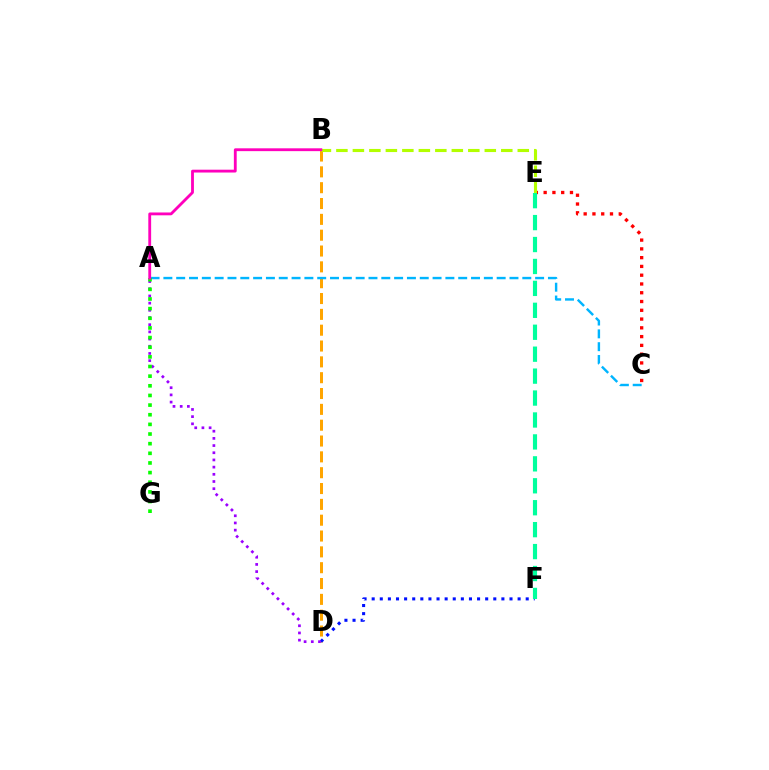{('B', 'D'): [{'color': '#ffa500', 'line_style': 'dashed', 'thickness': 2.15}], ('D', 'F'): [{'color': '#0010ff', 'line_style': 'dotted', 'thickness': 2.2}], ('A', 'C'): [{'color': '#00b5ff', 'line_style': 'dashed', 'thickness': 1.74}], ('A', 'D'): [{'color': '#9b00ff', 'line_style': 'dotted', 'thickness': 1.95}], ('C', 'E'): [{'color': '#ff0000', 'line_style': 'dotted', 'thickness': 2.38}], ('B', 'E'): [{'color': '#b3ff00', 'line_style': 'dashed', 'thickness': 2.24}], ('A', 'G'): [{'color': '#08ff00', 'line_style': 'dotted', 'thickness': 2.62}], ('E', 'F'): [{'color': '#00ff9d', 'line_style': 'dashed', 'thickness': 2.98}], ('A', 'B'): [{'color': '#ff00bd', 'line_style': 'solid', 'thickness': 2.04}]}